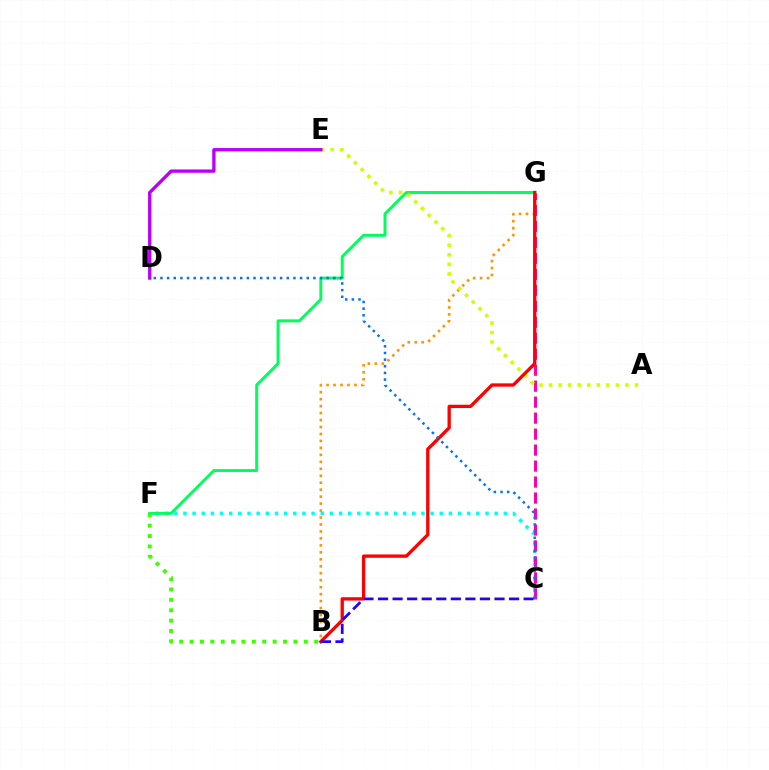{('C', 'F'): [{'color': '#00fff6', 'line_style': 'dotted', 'thickness': 2.49}], ('F', 'G'): [{'color': '#00ff5c', 'line_style': 'solid', 'thickness': 2.14}], ('C', 'G'): [{'color': '#ff00ac', 'line_style': 'dashed', 'thickness': 2.17}], ('B', 'F'): [{'color': '#3dff00', 'line_style': 'dotted', 'thickness': 2.82}], ('B', 'G'): [{'color': '#ff9400', 'line_style': 'dotted', 'thickness': 1.89}, {'color': '#ff0000', 'line_style': 'solid', 'thickness': 2.38}], ('A', 'E'): [{'color': '#d1ff00', 'line_style': 'dotted', 'thickness': 2.6}], ('B', 'C'): [{'color': '#2500ff', 'line_style': 'dashed', 'thickness': 1.98}], ('C', 'D'): [{'color': '#0074ff', 'line_style': 'dotted', 'thickness': 1.81}], ('D', 'E'): [{'color': '#b900ff', 'line_style': 'solid', 'thickness': 2.4}]}